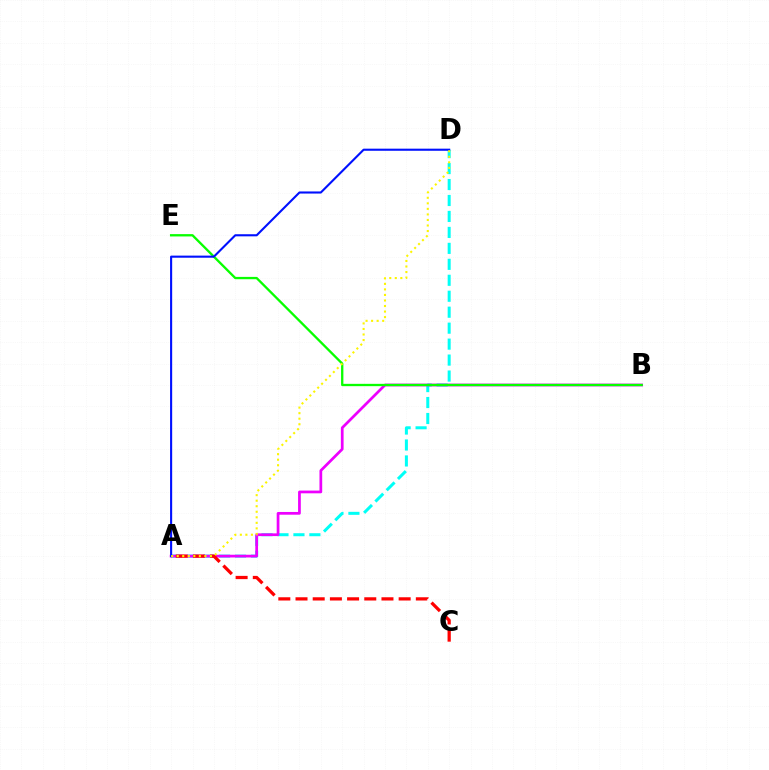{('A', 'D'): [{'color': '#00fff6', 'line_style': 'dashed', 'thickness': 2.17}, {'color': '#0010ff', 'line_style': 'solid', 'thickness': 1.52}, {'color': '#fcf500', 'line_style': 'dotted', 'thickness': 1.51}], ('A', 'B'): [{'color': '#ee00ff', 'line_style': 'solid', 'thickness': 1.97}], ('A', 'C'): [{'color': '#ff0000', 'line_style': 'dashed', 'thickness': 2.34}], ('B', 'E'): [{'color': '#08ff00', 'line_style': 'solid', 'thickness': 1.67}]}